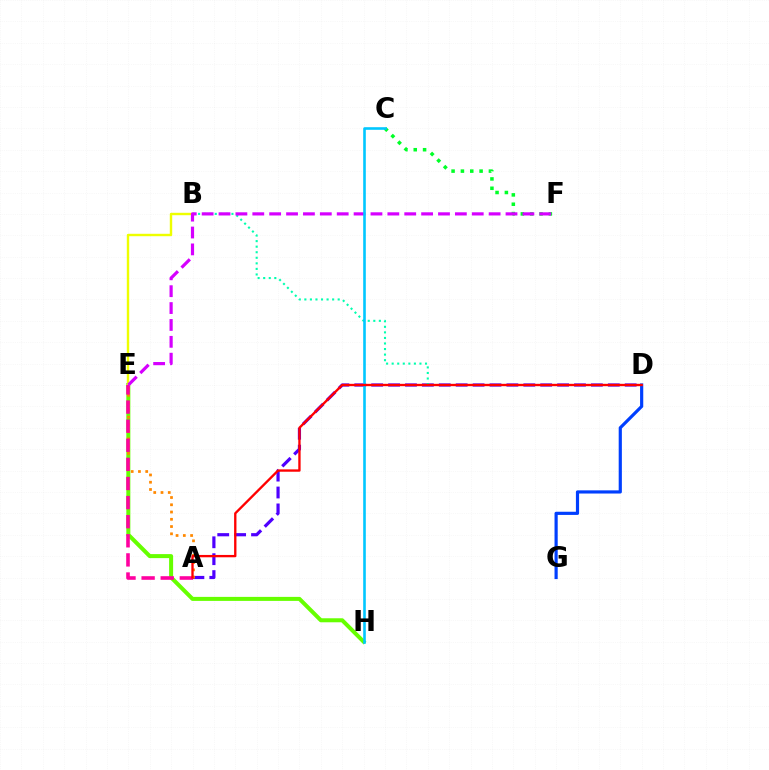{('E', 'H'): [{'color': '#66ff00', 'line_style': 'solid', 'thickness': 2.89}], ('A', 'D'): [{'color': '#4f00ff', 'line_style': 'dashed', 'thickness': 2.3}, {'color': '#ff0000', 'line_style': 'solid', 'thickness': 1.69}], ('B', 'E'): [{'color': '#eeff00', 'line_style': 'solid', 'thickness': 1.74}], ('A', 'E'): [{'color': '#ff8800', 'line_style': 'dotted', 'thickness': 1.97}, {'color': '#ff00a0', 'line_style': 'dashed', 'thickness': 2.6}], ('D', 'G'): [{'color': '#003fff', 'line_style': 'solid', 'thickness': 2.29}], ('C', 'F'): [{'color': '#00ff27', 'line_style': 'dotted', 'thickness': 2.54}], ('B', 'D'): [{'color': '#00ffaf', 'line_style': 'dotted', 'thickness': 1.51}], ('E', 'F'): [{'color': '#d600ff', 'line_style': 'dashed', 'thickness': 2.29}], ('C', 'H'): [{'color': '#00c7ff', 'line_style': 'solid', 'thickness': 1.88}]}